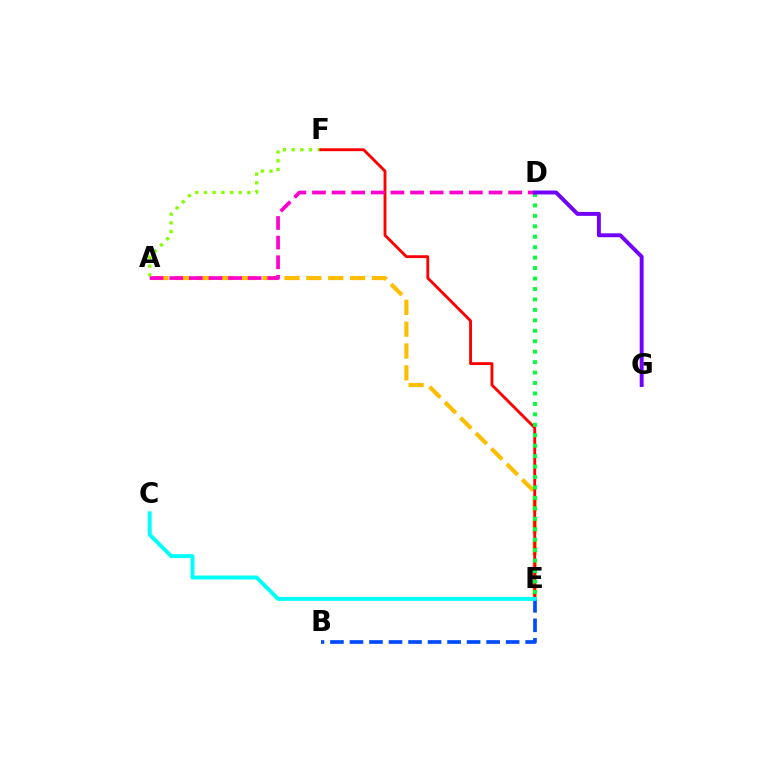{('A', 'E'): [{'color': '#ffbd00', 'line_style': 'dashed', 'thickness': 2.97}], ('A', 'F'): [{'color': '#84ff00', 'line_style': 'dotted', 'thickness': 2.36}], ('E', 'F'): [{'color': '#ff0000', 'line_style': 'solid', 'thickness': 2.06}], ('D', 'E'): [{'color': '#00ff39', 'line_style': 'dotted', 'thickness': 2.84}], ('A', 'D'): [{'color': '#ff00cf', 'line_style': 'dashed', 'thickness': 2.67}], ('D', 'G'): [{'color': '#7200ff', 'line_style': 'solid', 'thickness': 2.82}], ('B', 'E'): [{'color': '#004bff', 'line_style': 'dashed', 'thickness': 2.65}], ('C', 'E'): [{'color': '#00fff6', 'line_style': 'solid', 'thickness': 2.85}]}